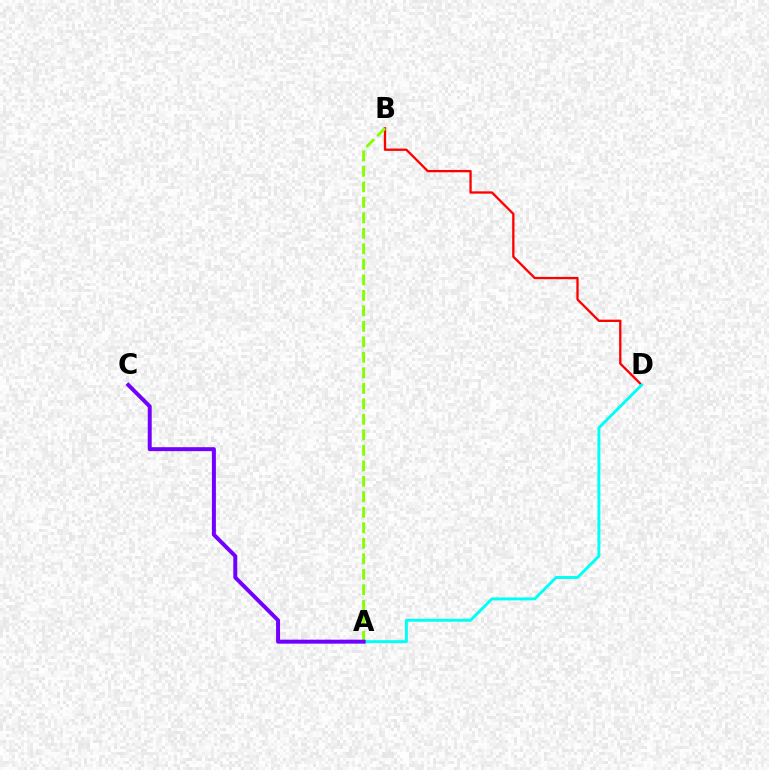{('B', 'D'): [{'color': '#ff0000', 'line_style': 'solid', 'thickness': 1.66}], ('A', 'D'): [{'color': '#00fff6', 'line_style': 'solid', 'thickness': 2.12}], ('A', 'B'): [{'color': '#84ff00', 'line_style': 'dashed', 'thickness': 2.11}], ('A', 'C'): [{'color': '#7200ff', 'line_style': 'solid', 'thickness': 2.86}]}